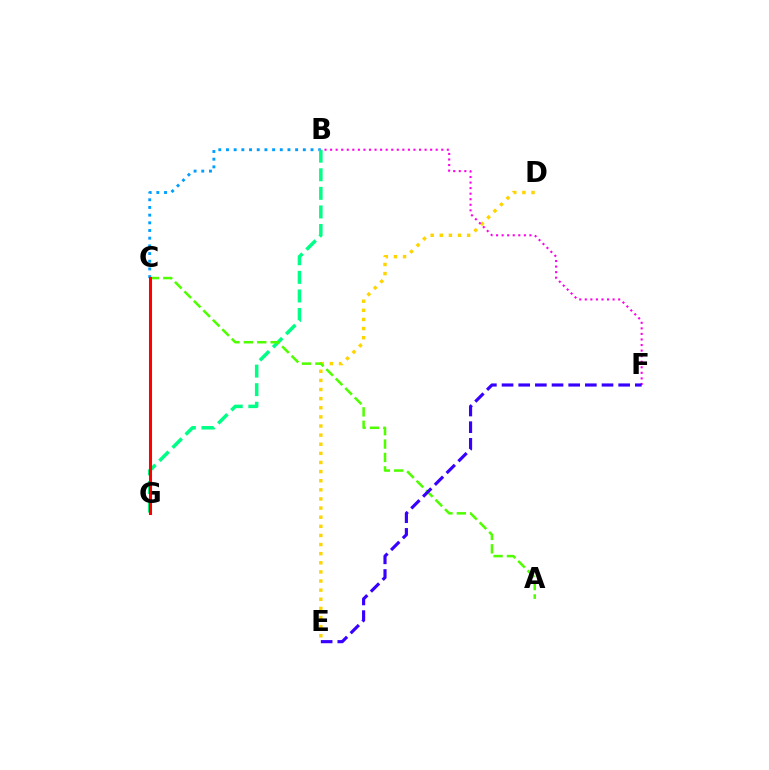{('D', 'E'): [{'color': '#ffd500', 'line_style': 'dotted', 'thickness': 2.48}], ('B', 'C'): [{'color': '#009eff', 'line_style': 'dotted', 'thickness': 2.09}], ('B', 'G'): [{'color': '#00ff86', 'line_style': 'dashed', 'thickness': 2.52}], ('B', 'F'): [{'color': '#ff00ed', 'line_style': 'dotted', 'thickness': 1.51}], ('A', 'C'): [{'color': '#4fff00', 'line_style': 'dashed', 'thickness': 1.82}], ('E', 'F'): [{'color': '#3700ff', 'line_style': 'dashed', 'thickness': 2.26}], ('C', 'G'): [{'color': '#ff0000', 'line_style': 'solid', 'thickness': 2.2}]}